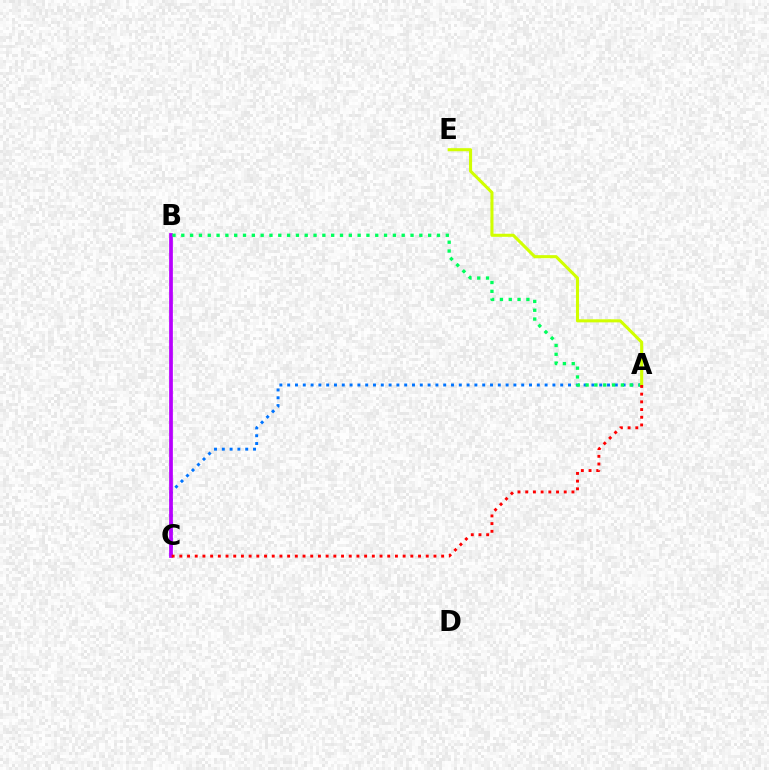{('A', 'C'): [{'color': '#0074ff', 'line_style': 'dotted', 'thickness': 2.12}, {'color': '#ff0000', 'line_style': 'dotted', 'thickness': 2.09}], ('B', 'C'): [{'color': '#b900ff', 'line_style': 'solid', 'thickness': 2.69}], ('A', 'B'): [{'color': '#00ff5c', 'line_style': 'dotted', 'thickness': 2.4}], ('A', 'E'): [{'color': '#d1ff00', 'line_style': 'solid', 'thickness': 2.21}]}